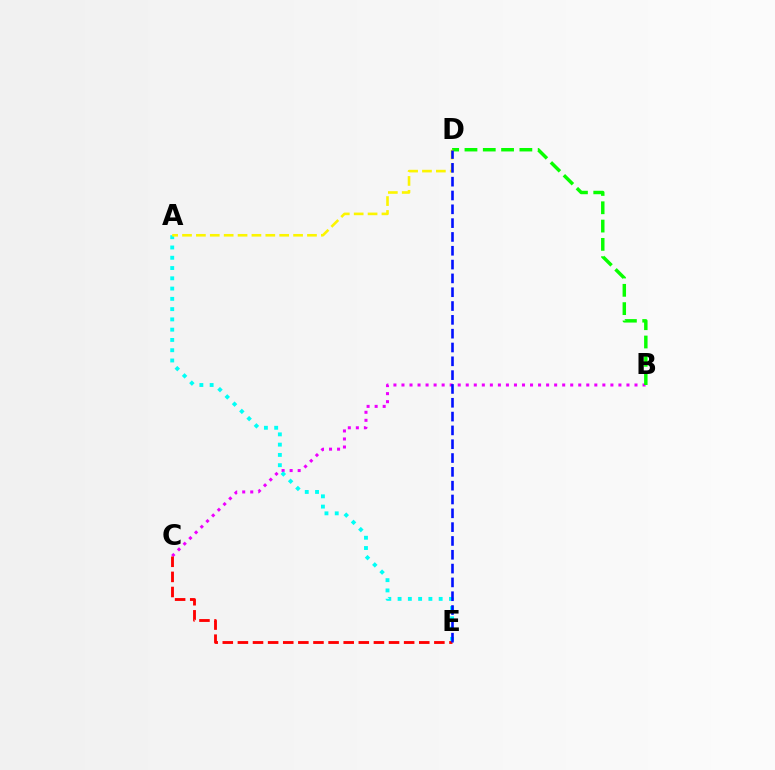{('B', 'C'): [{'color': '#ee00ff', 'line_style': 'dotted', 'thickness': 2.18}], ('B', 'D'): [{'color': '#08ff00', 'line_style': 'dashed', 'thickness': 2.49}], ('A', 'E'): [{'color': '#00fff6', 'line_style': 'dotted', 'thickness': 2.79}], ('C', 'E'): [{'color': '#ff0000', 'line_style': 'dashed', 'thickness': 2.05}], ('A', 'D'): [{'color': '#fcf500', 'line_style': 'dashed', 'thickness': 1.89}], ('D', 'E'): [{'color': '#0010ff', 'line_style': 'dashed', 'thickness': 1.88}]}